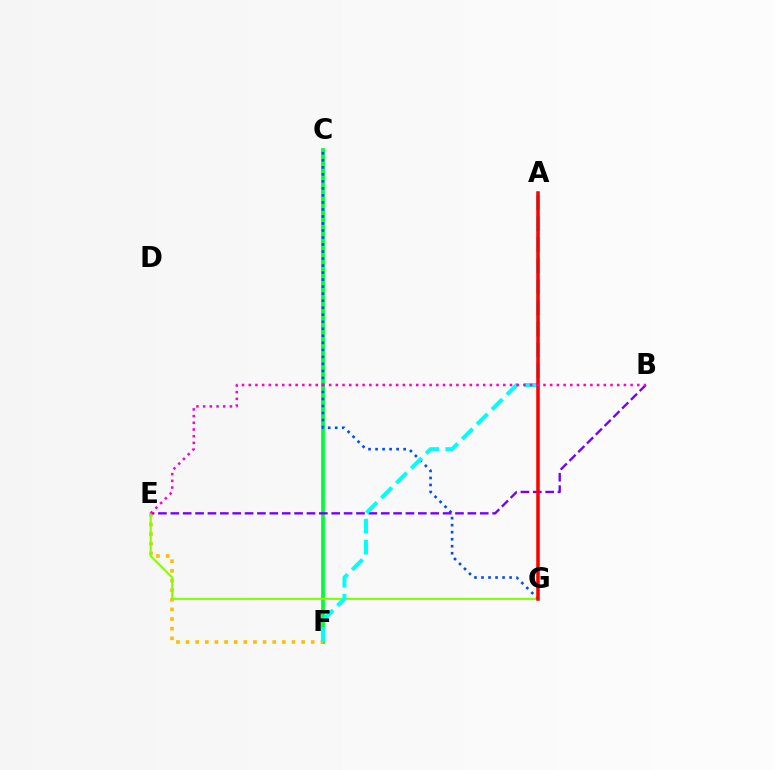{('C', 'F'): [{'color': '#00ff39', 'line_style': 'solid', 'thickness': 2.73}], ('C', 'G'): [{'color': '#004bff', 'line_style': 'dotted', 'thickness': 1.91}], ('E', 'F'): [{'color': '#ffbd00', 'line_style': 'dotted', 'thickness': 2.62}], ('B', 'E'): [{'color': '#7200ff', 'line_style': 'dashed', 'thickness': 1.68}, {'color': '#ff00cf', 'line_style': 'dotted', 'thickness': 1.82}], ('E', 'G'): [{'color': '#84ff00', 'line_style': 'solid', 'thickness': 1.51}], ('A', 'F'): [{'color': '#00fff6', 'line_style': 'dashed', 'thickness': 2.85}], ('A', 'G'): [{'color': '#ff0000', 'line_style': 'solid', 'thickness': 2.54}]}